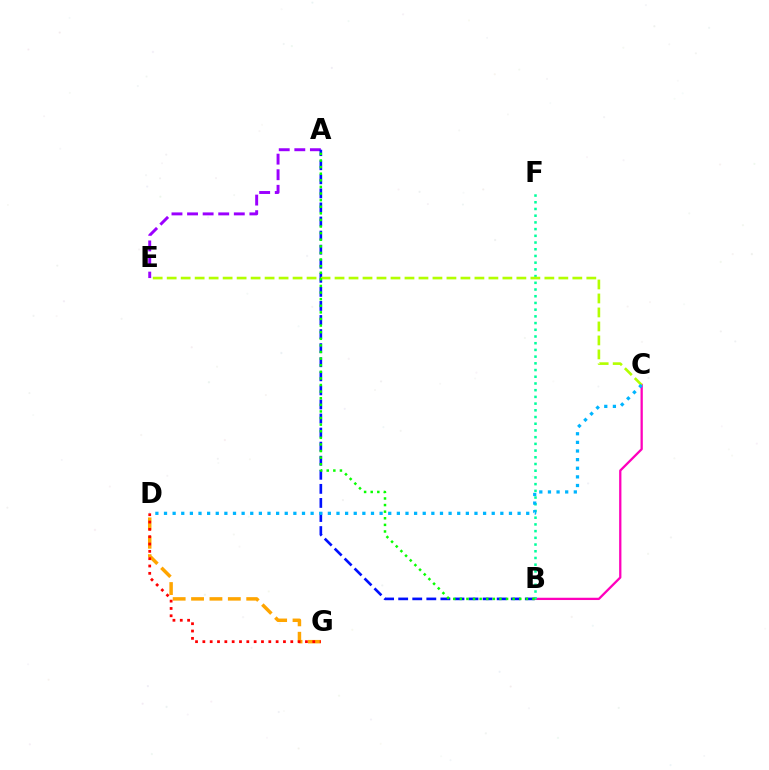{('A', 'E'): [{'color': '#9b00ff', 'line_style': 'dashed', 'thickness': 2.12}], ('A', 'B'): [{'color': '#0010ff', 'line_style': 'dashed', 'thickness': 1.91}, {'color': '#08ff00', 'line_style': 'dotted', 'thickness': 1.79}], ('B', 'C'): [{'color': '#ff00bd', 'line_style': 'solid', 'thickness': 1.64}], ('B', 'F'): [{'color': '#00ff9d', 'line_style': 'dotted', 'thickness': 1.82}], ('C', 'E'): [{'color': '#b3ff00', 'line_style': 'dashed', 'thickness': 1.9}], ('D', 'G'): [{'color': '#ffa500', 'line_style': 'dashed', 'thickness': 2.5}, {'color': '#ff0000', 'line_style': 'dotted', 'thickness': 1.99}], ('C', 'D'): [{'color': '#00b5ff', 'line_style': 'dotted', 'thickness': 2.34}]}